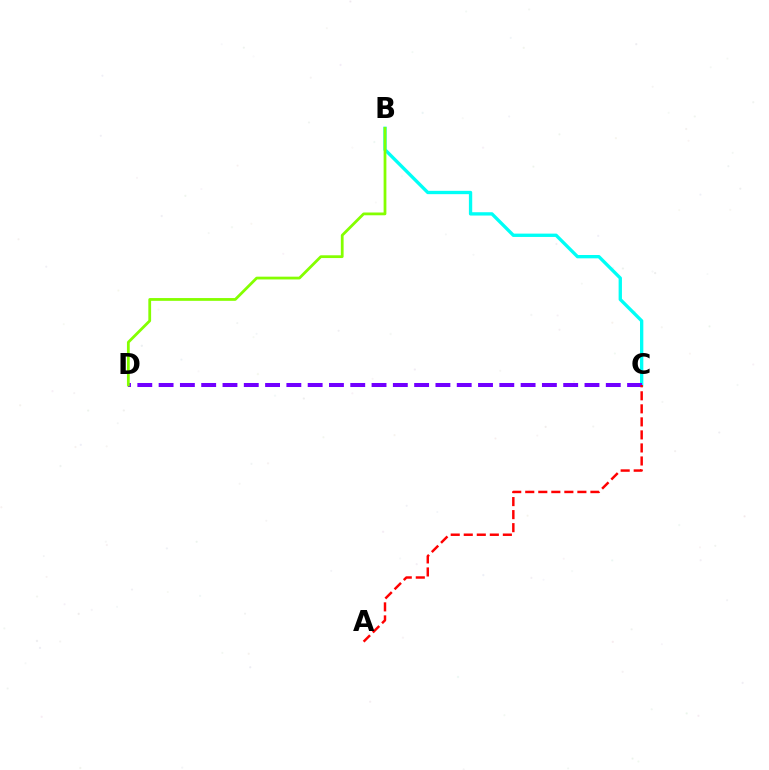{('B', 'C'): [{'color': '#00fff6', 'line_style': 'solid', 'thickness': 2.4}], ('C', 'D'): [{'color': '#7200ff', 'line_style': 'dashed', 'thickness': 2.89}], ('B', 'D'): [{'color': '#84ff00', 'line_style': 'solid', 'thickness': 2.0}], ('A', 'C'): [{'color': '#ff0000', 'line_style': 'dashed', 'thickness': 1.77}]}